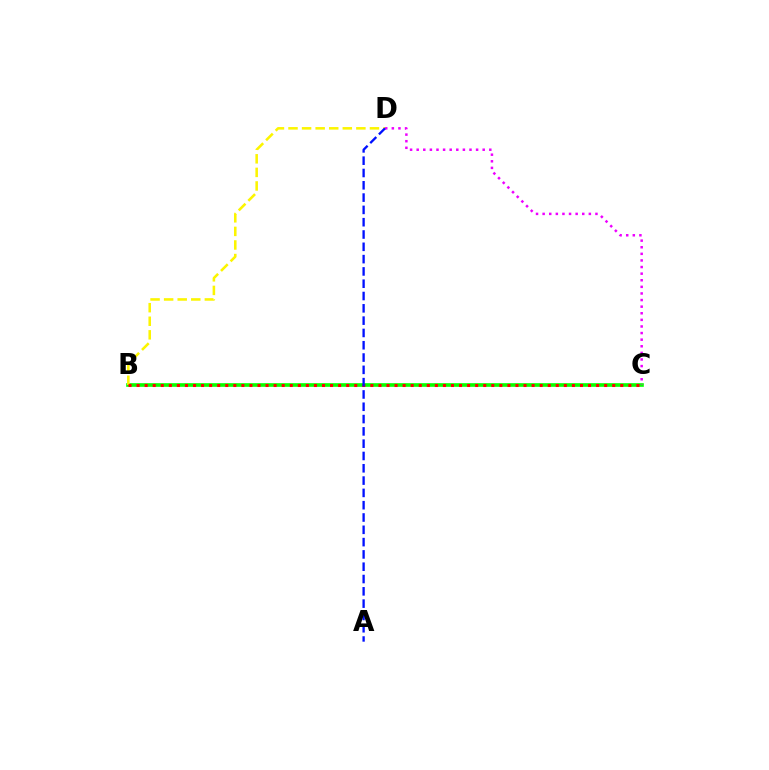{('B', 'C'): [{'color': '#00fff6', 'line_style': 'dashed', 'thickness': 1.54}, {'color': '#08ff00', 'line_style': 'solid', 'thickness': 2.62}, {'color': '#ff0000', 'line_style': 'dotted', 'thickness': 2.19}], ('B', 'D'): [{'color': '#fcf500', 'line_style': 'dashed', 'thickness': 1.84}], ('C', 'D'): [{'color': '#ee00ff', 'line_style': 'dotted', 'thickness': 1.79}], ('A', 'D'): [{'color': '#0010ff', 'line_style': 'dashed', 'thickness': 1.67}]}